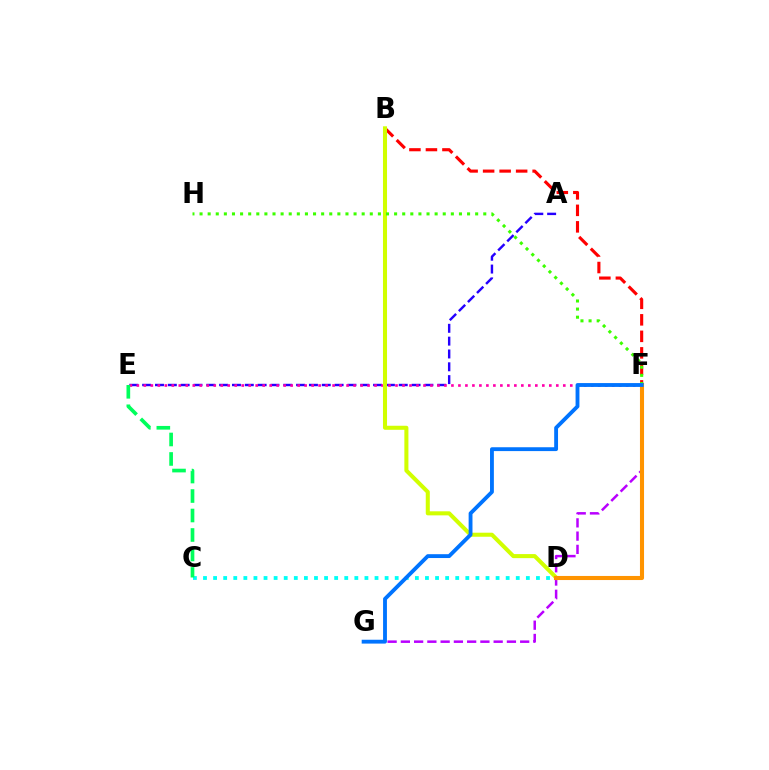{('A', 'E'): [{'color': '#2500ff', 'line_style': 'dashed', 'thickness': 1.74}], ('F', 'G'): [{'color': '#b900ff', 'line_style': 'dashed', 'thickness': 1.8}, {'color': '#0074ff', 'line_style': 'solid', 'thickness': 2.77}], ('E', 'F'): [{'color': '#ff00ac', 'line_style': 'dotted', 'thickness': 1.9}], ('B', 'F'): [{'color': '#ff0000', 'line_style': 'dashed', 'thickness': 2.24}], ('C', 'D'): [{'color': '#00fff6', 'line_style': 'dotted', 'thickness': 2.74}], ('B', 'D'): [{'color': '#d1ff00', 'line_style': 'solid', 'thickness': 2.92}], ('C', 'E'): [{'color': '#00ff5c', 'line_style': 'dashed', 'thickness': 2.65}], ('D', 'F'): [{'color': '#ff9400', 'line_style': 'solid', 'thickness': 2.94}], ('F', 'H'): [{'color': '#3dff00', 'line_style': 'dotted', 'thickness': 2.2}]}